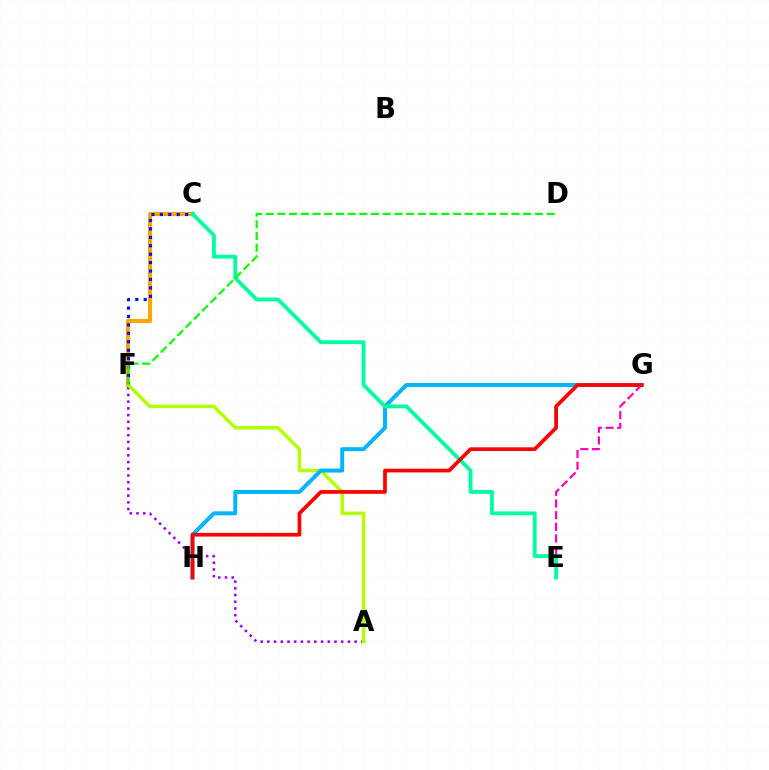{('C', 'F'): [{'color': '#ffa500', 'line_style': 'solid', 'thickness': 2.97}, {'color': '#0010ff', 'line_style': 'dotted', 'thickness': 2.29}], ('A', 'F'): [{'color': '#9b00ff', 'line_style': 'dotted', 'thickness': 1.82}, {'color': '#b3ff00', 'line_style': 'solid', 'thickness': 2.53}], ('E', 'G'): [{'color': '#ff00bd', 'line_style': 'dashed', 'thickness': 1.58}], ('G', 'H'): [{'color': '#00b5ff', 'line_style': 'solid', 'thickness': 2.85}, {'color': '#ff0000', 'line_style': 'solid', 'thickness': 2.67}], ('C', 'E'): [{'color': '#00ff9d', 'line_style': 'solid', 'thickness': 2.76}], ('D', 'F'): [{'color': '#08ff00', 'line_style': 'dashed', 'thickness': 1.59}]}